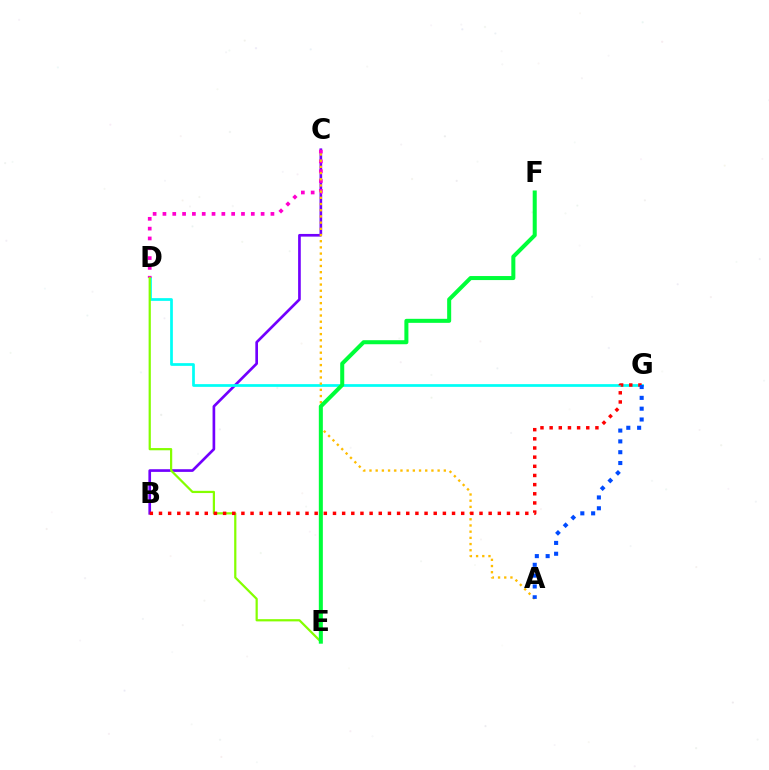{('B', 'C'): [{'color': '#7200ff', 'line_style': 'solid', 'thickness': 1.92}], ('D', 'G'): [{'color': '#00fff6', 'line_style': 'solid', 'thickness': 1.96}], ('C', 'D'): [{'color': '#ff00cf', 'line_style': 'dotted', 'thickness': 2.67}], ('A', 'C'): [{'color': '#ffbd00', 'line_style': 'dotted', 'thickness': 1.68}], ('D', 'E'): [{'color': '#84ff00', 'line_style': 'solid', 'thickness': 1.6}], ('E', 'F'): [{'color': '#00ff39', 'line_style': 'solid', 'thickness': 2.9}], ('B', 'G'): [{'color': '#ff0000', 'line_style': 'dotted', 'thickness': 2.49}], ('A', 'G'): [{'color': '#004bff', 'line_style': 'dotted', 'thickness': 2.94}]}